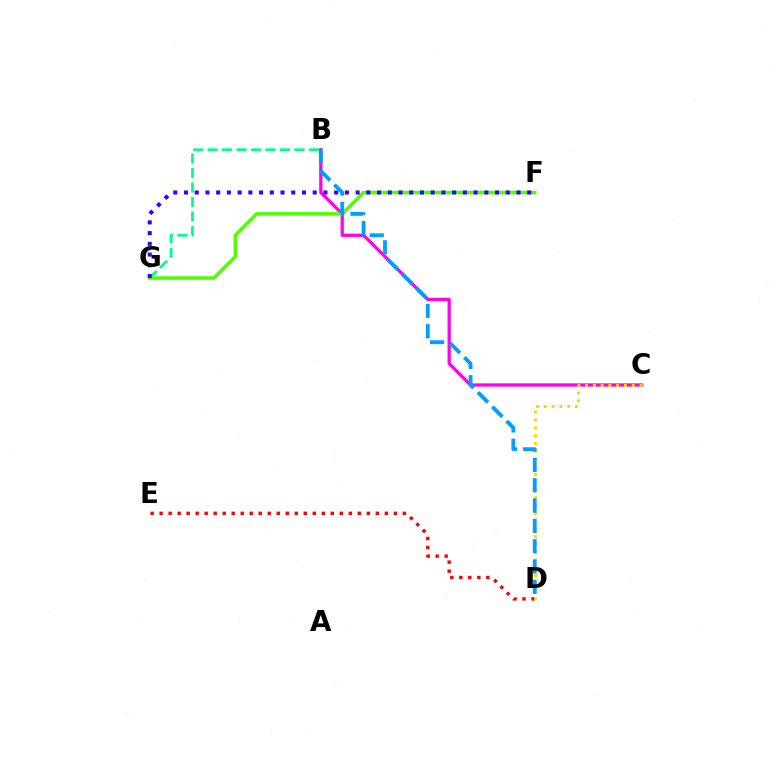{('D', 'E'): [{'color': '#ff0000', 'line_style': 'dotted', 'thickness': 2.45}], ('B', 'G'): [{'color': '#00ff86', 'line_style': 'dashed', 'thickness': 1.97}], ('B', 'C'): [{'color': '#ff00ed', 'line_style': 'solid', 'thickness': 2.35}], ('F', 'G'): [{'color': '#4fff00', 'line_style': 'solid', 'thickness': 2.56}, {'color': '#3700ff', 'line_style': 'dotted', 'thickness': 2.91}], ('C', 'D'): [{'color': '#ffd500', 'line_style': 'dotted', 'thickness': 2.11}], ('B', 'D'): [{'color': '#009eff', 'line_style': 'dashed', 'thickness': 2.76}]}